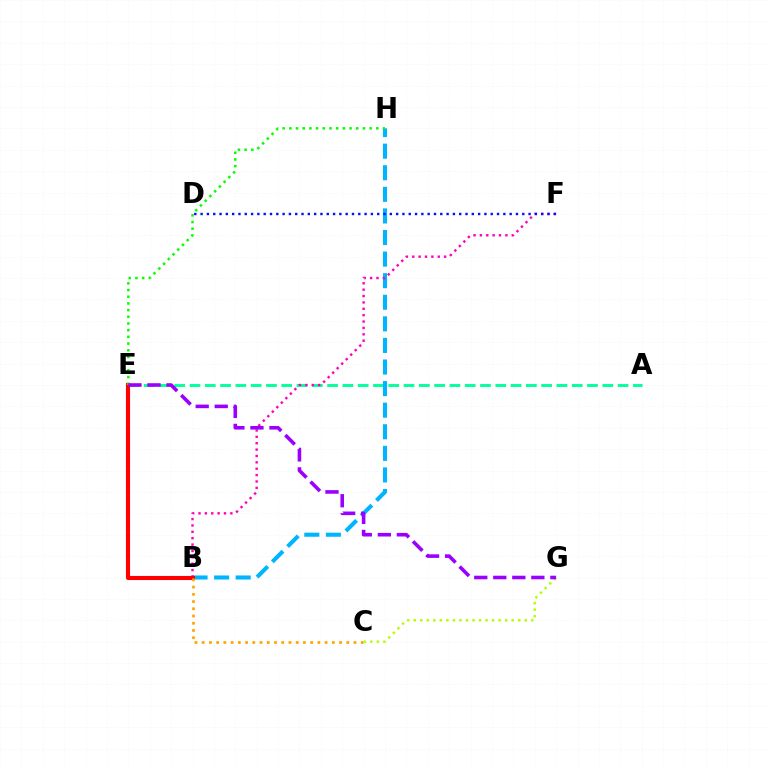{('A', 'E'): [{'color': '#00ff9d', 'line_style': 'dashed', 'thickness': 2.08}], ('B', 'H'): [{'color': '#00b5ff', 'line_style': 'dashed', 'thickness': 2.93}], ('B', 'F'): [{'color': '#ff00bd', 'line_style': 'dotted', 'thickness': 1.73}], ('B', 'E'): [{'color': '#ff0000', 'line_style': 'solid', 'thickness': 2.96}], ('B', 'C'): [{'color': '#ffa500', 'line_style': 'dotted', 'thickness': 1.96}], ('E', 'H'): [{'color': '#08ff00', 'line_style': 'dotted', 'thickness': 1.82}], ('C', 'G'): [{'color': '#b3ff00', 'line_style': 'dotted', 'thickness': 1.77}], ('D', 'F'): [{'color': '#0010ff', 'line_style': 'dotted', 'thickness': 1.71}], ('E', 'G'): [{'color': '#9b00ff', 'line_style': 'dashed', 'thickness': 2.58}]}